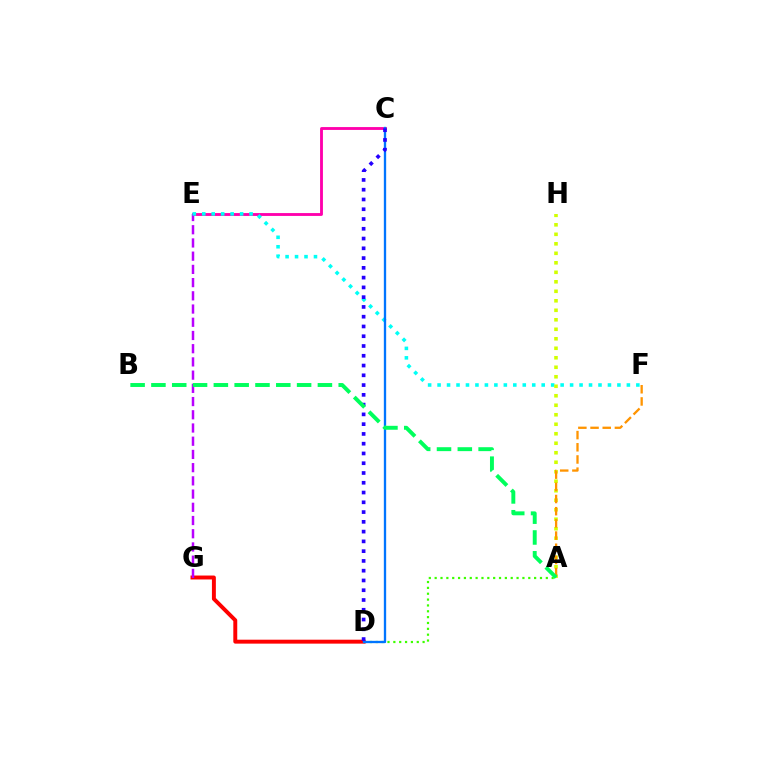{('A', 'D'): [{'color': '#3dff00', 'line_style': 'dotted', 'thickness': 1.59}], ('D', 'G'): [{'color': '#ff0000', 'line_style': 'solid', 'thickness': 2.83}], ('C', 'E'): [{'color': '#ff00ac', 'line_style': 'solid', 'thickness': 2.05}], ('E', 'G'): [{'color': '#b900ff', 'line_style': 'dashed', 'thickness': 1.8}], ('E', 'F'): [{'color': '#00fff6', 'line_style': 'dotted', 'thickness': 2.57}], ('C', 'D'): [{'color': '#0074ff', 'line_style': 'solid', 'thickness': 1.68}, {'color': '#2500ff', 'line_style': 'dotted', 'thickness': 2.65}], ('A', 'H'): [{'color': '#d1ff00', 'line_style': 'dotted', 'thickness': 2.58}], ('A', 'F'): [{'color': '#ff9400', 'line_style': 'dashed', 'thickness': 1.66}], ('A', 'B'): [{'color': '#00ff5c', 'line_style': 'dashed', 'thickness': 2.83}]}